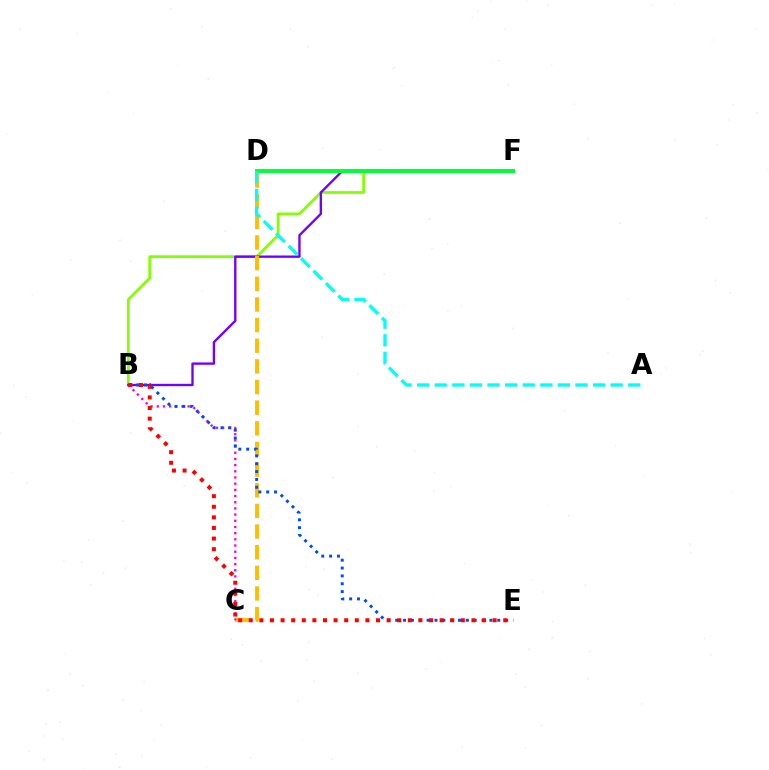{('B', 'F'): [{'color': '#84ff00', 'line_style': 'solid', 'thickness': 1.98}, {'color': '#7200ff', 'line_style': 'solid', 'thickness': 1.69}], ('C', 'D'): [{'color': '#ffbd00', 'line_style': 'dashed', 'thickness': 2.8}], ('D', 'F'): [{'color': '#00ff39', 'line_style': 'solid', 'thickness': 2.84}], ('B', 'C'): [{'color': '#ff00cf', 'line_style': 'dotted', 'thickness': 1.68}], ('B', 'E'): [{'color': '#004bff', 'line_style': 'dotted', 'thickness': 2.13}, {'color': '#ff0000', 'line_style': 'dotted', 'thickness': 2.88}], ('A', 'D'): [{'color': '#00fff6', 'line_style': 'dashed', 'thickness': 2.39}]}